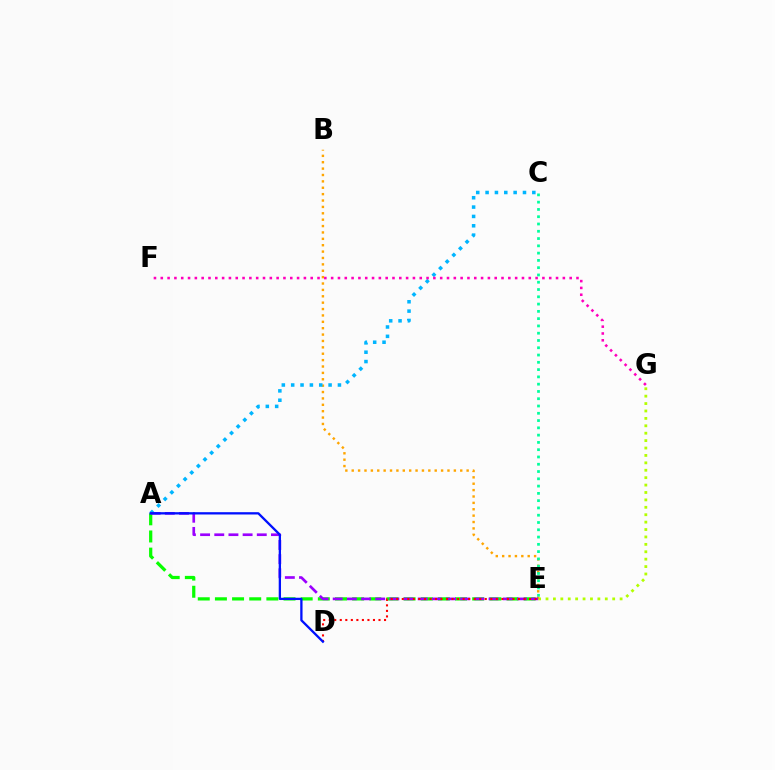{('A', 'E'): [{'color': '#08ff00', 'line_style': 'dashed', 'thickness': 2.33}, {'color': '#9b00ff', 'line_style': 'dashed', 'thickness': 1.92}], ('E', 'G'): [{'color': '#b3ff00', 'line_style': 'dotted', 'thickness': 2.01}], ('B', 'E'): [{'color': '#ffa500', 'line_style': 'dotted', 'thickness': 1.73}], ('A', 'C'): [{'color': '#00b5ff', 'line_style': 'dotted', 'thickness': 2.54}], ('F', 'G'): [{'color': '#ff00bd', 'line_style': 'dotted', 'thickness': 1.85}], ('D', 'E'): [{'color': '#ff0000', 'line_style': 'dotted', 'thickness': 1.5}], ('C', 'E'): [{'color': '#00ff9d', 'line_style': 'dotted', 'thickness': 1.98}], ('A', 'D'): [{'color': '#0010ff', 'line_style': 'solid', 'thickness': 1.65}]}